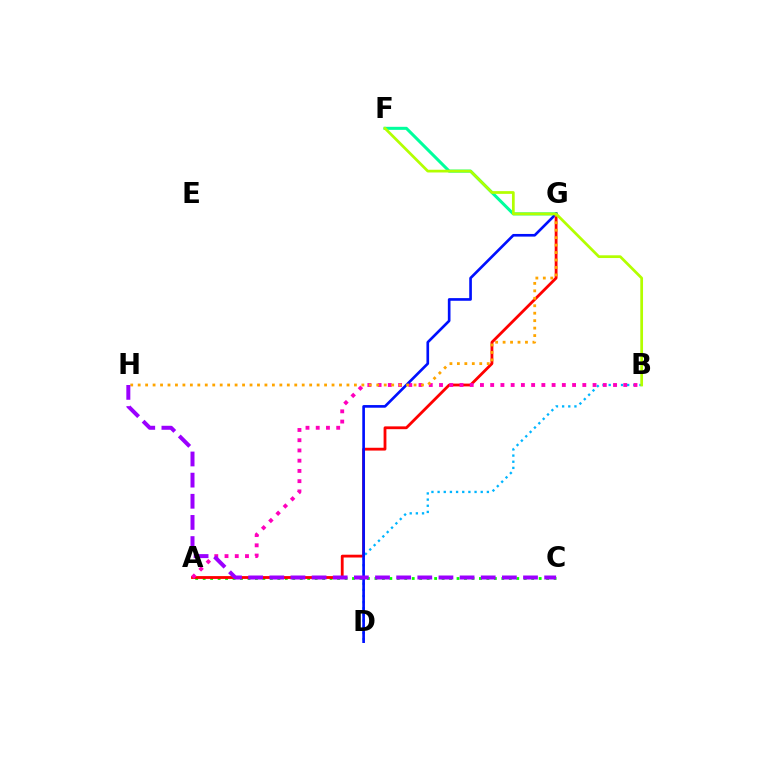{('A', 'C'): [{'color': '#08ff00', 'line_style': 'dotted', 'thickness': 2.03}], ('A', 'G'): [{'color': '#ff0000', 'line_style': 'solid', 'thickness': 2.02}], ('F', 'G'): [{'color': '#00ff9d', 'line_style': 'solid', 'thickness': 2.19}], ('B', 'D'): [{'color': '#00b5ff', 'line_style': 'dotted', 'thickness': 1.67}], ('A', 'B'): [{'color': '#ff00bd', 'line_style': 'dotted', 'thickness': 2.78}], ('D', 'G'): [{'color': '#0010ff', 'line_style': 'solid', 'thickness': 1.91}], ('G', 'H'): [{'color': '#ffa500', 'line_style': 'dotted', 'thickness': 2.03}], ('B', 'F'): [{'color': '#b3ff00', 'line_style': 'solid', 'thickness': 1.97}], ('C', 'H'): [{'color': '#9b00ff', 'line_style': 'dashed', 'thickness': 2.87}]}